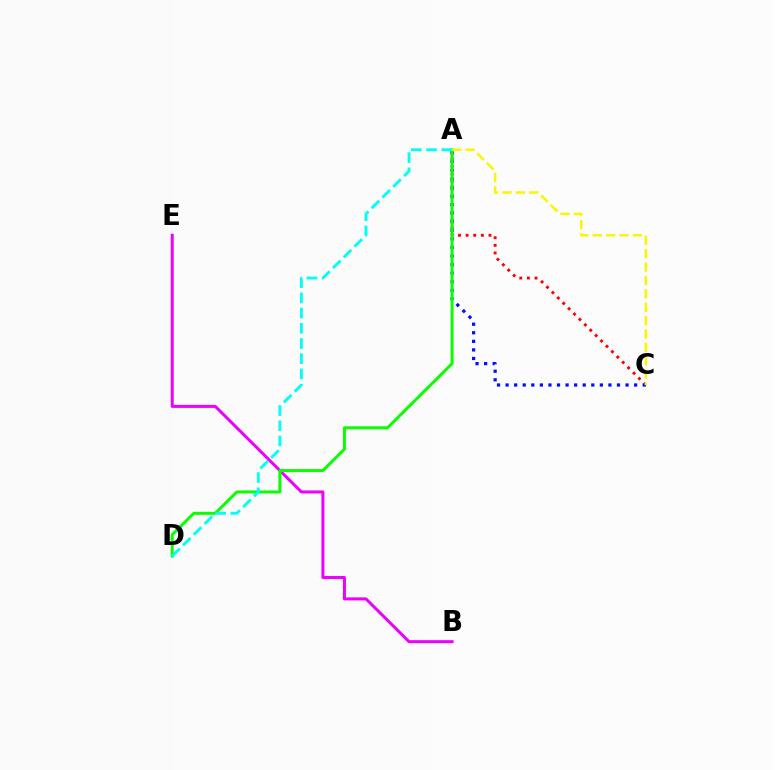{('A', 'C'): [{'color': '#ff0000', 'line_style': 'dotted', 'thickness': 2.07}, {'color': '#0010ff', 'line_style': 'dotted', 'thickness': 2.33}, {'color': '#fcf500', 'line_style': 'dashed', 'thickness': 1.82}], ('B', 'E'): [{'color': '#ee00ff', 'line_style': 'solid', 'thickness': 2.17}], ('A', 'D'): [{'color': '#08ff00', 'line_style': 'solid', 'thickness': 2.14}, {'color': '#00fff6', 'line_style': 'dashed', 'thickness': 2.07}]}